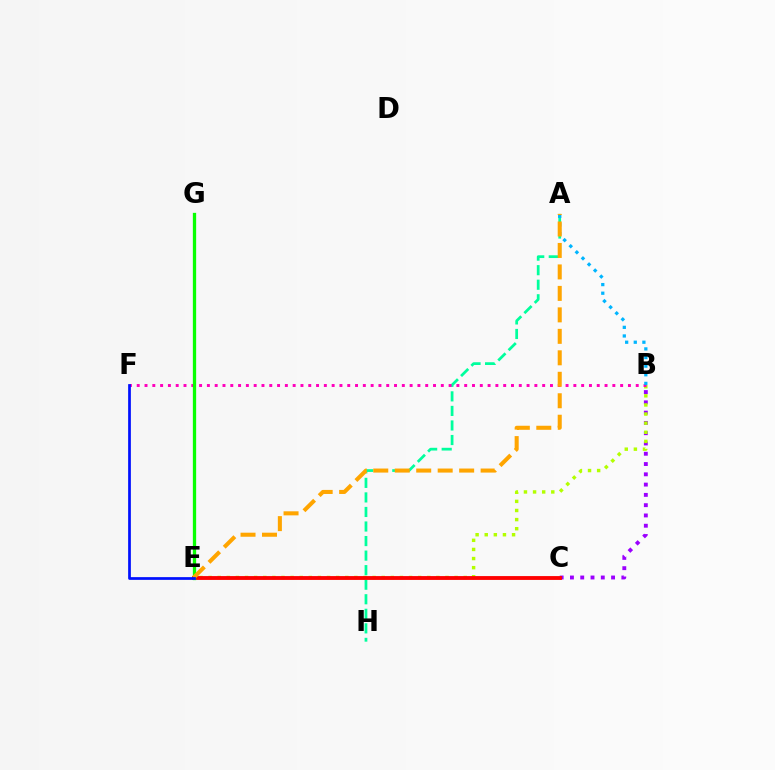{('B', 'C'): [{'color': '#9b00ff', 'line_style': 'dotted', 'thickness': 2.79}], ('B', 'E'): [{'color': '#b3ff00', 'line_style': 'dotted', 'thickness': 2.48}], ('A', 'H'): [{'color': '#00ff9d', 'line_style': 'dashed', 'thickness': 1.98}], ('B', 'F'): [{'color': '#ff00bd', 'line_style': 'dotted', 'thickness': 2.12}], ('C', 'E'): [{'color': '#ff0000', 'line_style': 'solid', 'thickness': 2.77}], ('E', 'G'): [{'color': '#08ff00', 'line_style': 'solid', 'thickness': 2.37}], ('A', 'B'): [{'color': '#00b5ff', 'line_style': 'dotted', 'thickness': 2.34}], ('A', 'E'): [{'color': '#ffa500', 'line_style': 'dashed', 'thickness': 2.92}], ('E', 'F'): [{'color': '#0010ff', 'line_style': 'solid', 'thickness': 1.96}]}